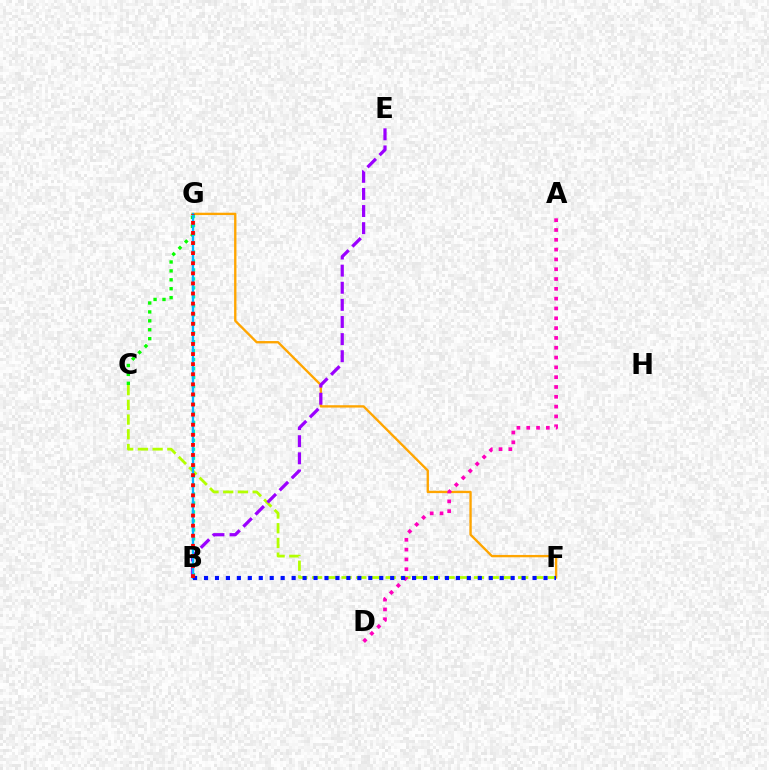{('C', 'F'): [{'color': '#b3ff00', 'line_style': 'dashed', 'thickness': 2.0}], ('F', 'G'): [{'color': '#ffa500', 'line_style': 'solid', 'thickness': 1.69}], ('B', 'G'): [{'color': '#00ff9d', 'line_style': 'dotted', 'thickness': 2.44}, {'color': '#00b5ff', 'line_style': 'solid', 'thickness': 1.68}, {'color': '#ff0000', 'line_style': 'dotted', 'thickness': 2.74}], ('A', 'D'): [{'color': '#ff00bd', 'line_style': 'dotted', 'thickness': 2.67}], ('B', 'E'): [{'color': '#9b00ff', 'line_style': 'dashed', 'thickness': 2.33}], ('C', 'G'): [{'color': '#08ff00', 'line_style': 'dotted', 'thickness': 2.42}], ('B', 'F'): [{'color': '#0010ff', 'line_style': 'dotted', 'thickness': 2.98}]}